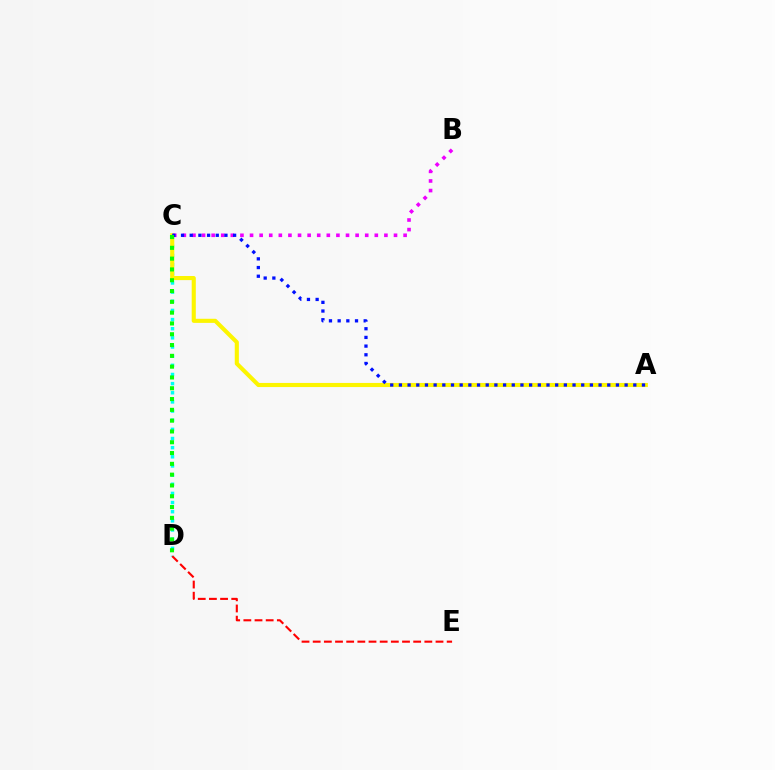{('C', 'D'): [{'color': '#00fff6', 'line_style': 'dotted', 'thickness': 2.49}, {'color': '#08ff00', 'line_style': 'dotted', 'thickness': 2.93}], ('A', 'C'): [{'color': '#fcf500', 'line_style': 'solid', 'thickness': 2.96}, {'color': '#0010ff', 'line_style': 'dotted', 'thickness': 2.36}], ('B', 'C'): [{'color': '#ee00ff', 'line_style': 'dotted', 'thickness': 2.61}], ('D', 'E'): [{'color': '#ff0000', 'line_style': 'dashed', 'thickness': 1.52}]}